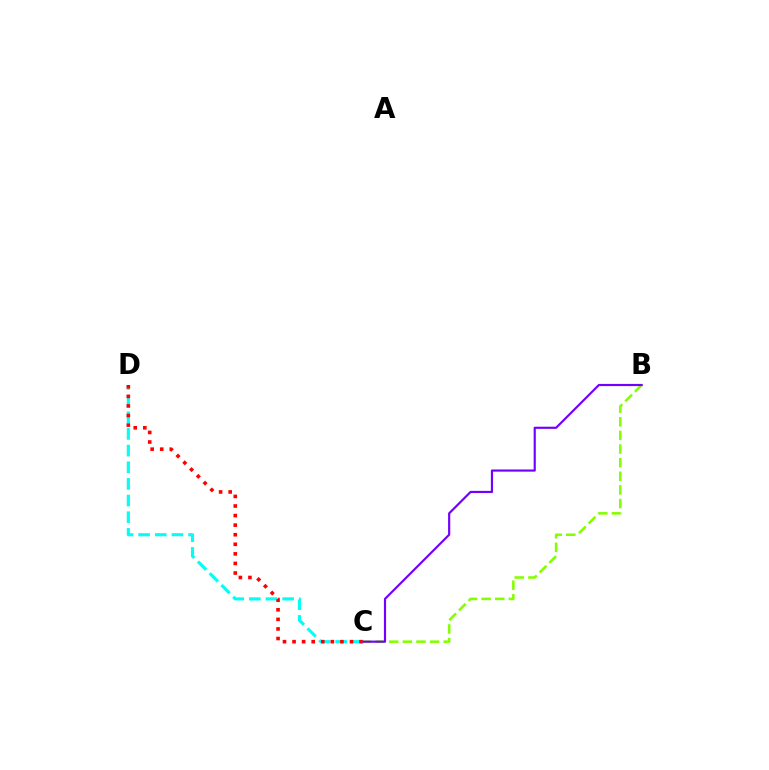{('B', 'C'): [{'color': '#84ff00', 'line_style': 'dashed', 'thickness': 1.85}, {'color': '#7200ff', 'line_style': 'solid', 'thickness': 1.56}], ('C', 'D'): [{'color': '#00fff6', 'line_style': 'dashed', 'thickness': 2.26}, {'color': '#ff0000', 'line_style': 'dotted', 'thickness': 2.6}]}